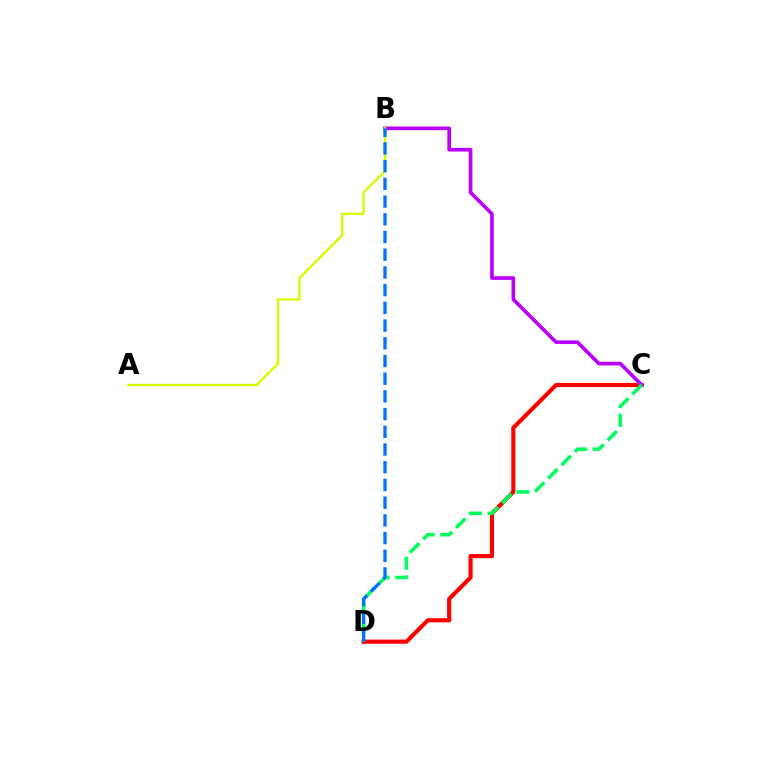{('C', 'D'): [{'color': '#ff0000', 'line_style': 'solid', 'thickness': 2.98}, {'color': '#00ff5c', 'line_style': 'dashed', 'thickness': 2.55}], ('B', 'C'): [{'color': '#b900ff', 'line_style': 'solid', 'thickness': 2.63}], ('A', 'B'): [{'color': '#d1ff00', 'line_style': 'solid', 'thickness': 1.68}], ('B', 'D'): [{'color': '#0074ff', 'line_style': 'dashed', 'thickness': 2.41}]}